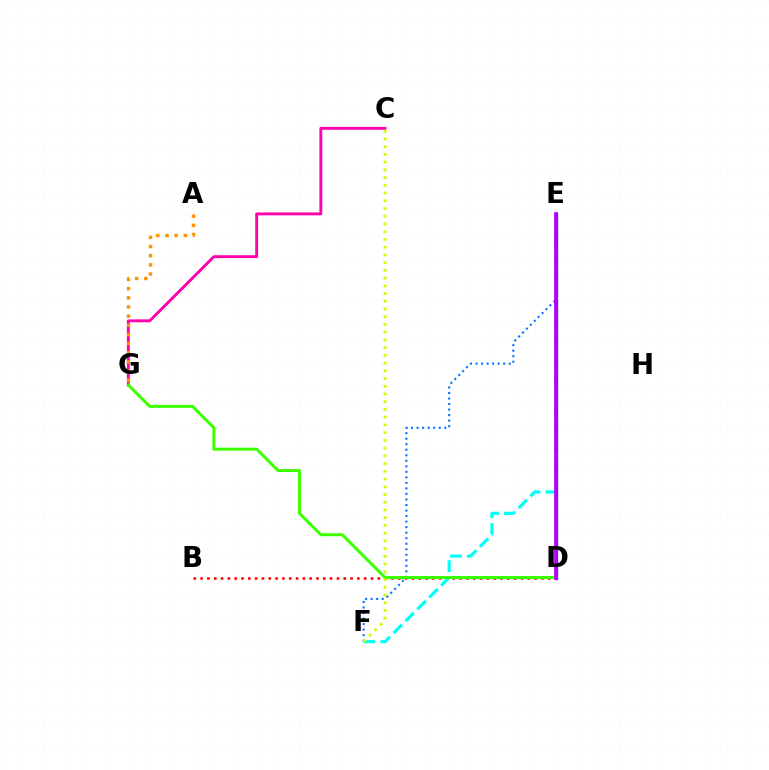{('D', 'E'): [{'color': '#00ff5c', 'line_style': 'dotted', 'thickness': 2.65}, {'color': '#2500ff', 'line_style': 'solid', 'thickness': 2.34}, {'color': '#b900ff', 'line_style': 'solid', 'thickness': 2.64}], ('C', 'G'): [{'color': '#ff00ac', 'line_style': 'solid', 'thickness': 2.08}], ('B', 'D'): [{'color': '#ff0000', 'line_style': 'dotted', 'thickness': 1.85}], ('E', 'F'): [{'color': '#00fff6', 'line_style': 'dashed', 'thickness': 2.28}, {'color': '#0074ff', 'line_style': 'dotted', 'thickness': 1.5}], ('A', 'G'): [{'color': '#ff9400', 'line_style': 'dotted', 'thickness': 2.49}], ('D', 'G'): [{'color': '#3dff00', 'line_style': 'solid', 'thickness': 2.16}], ('C', 'F'): [{'color': '#d1ff00', 'line_style': 'dotted', 'thickness': 2.1}]}